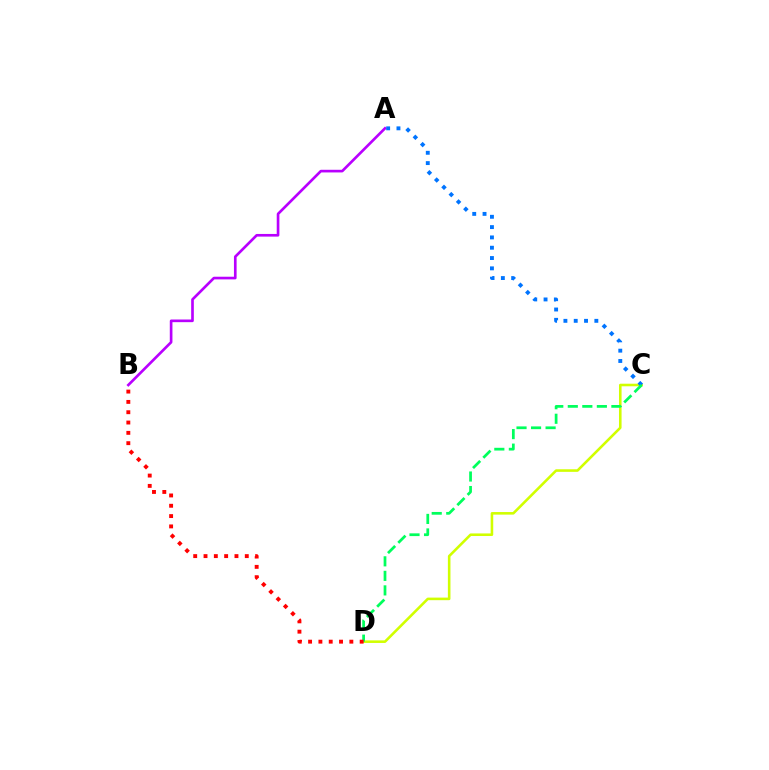{('C', 'D'): [{'color': '#d1ff00', 'line_style': 'solid', 'thickness': 1.86}, {'color': '#00ff5c', 'line_style': 'dashed', 'thickness': 1.97}], ('A', 'B'): [{'color': '#b900ff', 'line_style': 'solid', 'thickness': 1.91}], ('A', 'C'): [{'color': '#0074ff', 'line_style': 'dotted', 'thickness': 2.8}], ('B', 'D'): [{'color': '#ff0000', 'line_style': 'dotted', 'thickness': 2.8}]}